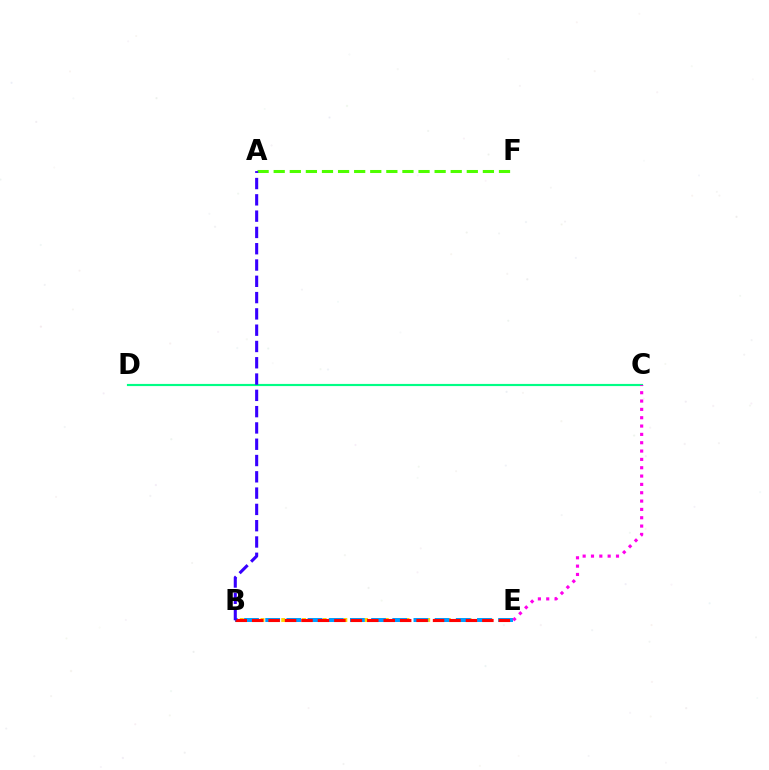{('C', 'D'): [{'color': '#00ff86', 'line_style': 'solid', 'thickness': 1.56}], ('B', 'E'): [{'color': '#ffd500', 'line_style': 'dotted', 'thickness': 2.81}, {'color': '#009eff', 'line_style': 'dashed', 'thickness': 2.88}, {'color': '#ff0000', 'line_style': 'dashed', 'thickness': 2.23}], ('A', 'F'): [{'color': '#4fff00', 'line_style': 'dashed', 'thickness': 2.19}], ('C', 'E'): [{'color': '#ff00ed', 'line_style': 'dotted', 'thickness': 2.26}], ('A', 'B'): [{'color': '#3700ff', 'line_style': 'dashed', 'thickness': 2.21}]}